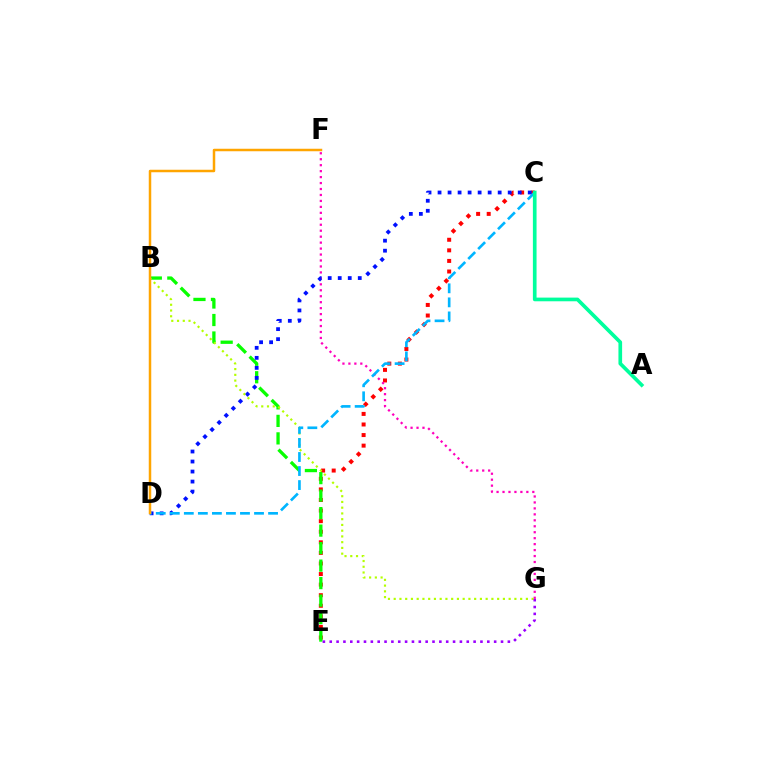{('C', 'E'): [{'color': '#ff0000', 'line_style': 'dotted', 'thickness': 2.87}], ('F', 'G'): [{'color': '#ff00bd', 'line_style': 'dotted', 'thickness': 1.62}], ('B', 'E'): [{'color': '#08ff00', 'line_style': 'dashed', 'thickness': 2.38}], ('C', 'D'): [{'color': '#0010ff', 'line_style': 'dotted', 'thickness': 2.72}, {'color': '#00b5ff', 'line_style': 'dashed', 'thickness': 1.91}], ('B', 'G'): [{'color': '#b3ff00', 'line_style': 'dotted', 'thickness': 1.56}], ('D', 'F'): [{'color': '#ffa500', 'line_style': 'solid', 'thickness': 1.79}], ('A', 'C'): [{'color': '#00ff9d', 'line_style': 'solid', 'thickness': 2.65}], ('E', 'G'): [{'color': '#9b00ff', 'line_style': 'dotted', 'thickness': 1.86}]}